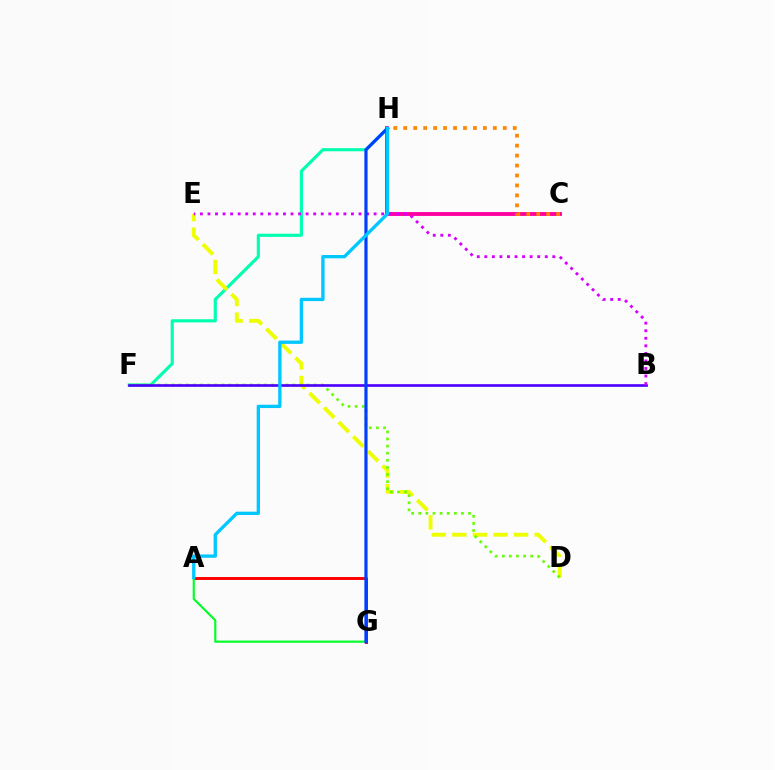{('A', 'G'): [{'color': '#ff0000', 'line_style': 'solid', 'thickness': 2.12}, {'color': '#00ff27', 'line_style': 'solid', 'thickness': 1.55}], ('C', 'H'): [{'color': '#ff00a0', 'line_style': 'solid', 'thickness': 2.78}, {'color': '#ff8800', 'line_style': 'dotted', 'thickness': 2.7}], ('F', 'H'): [{'color': '#00ffaf', 'line_style': 'solid', 'thickness': 2.26}], ('D', 'E'): [{'color': '#eeff00', 'line_style': 'dashed', 'thickness': 2.79}], ('D', 'F'): [{'color': '#66ff00', 'line_style': 'dotted', 'thickness': 1.93}], ('B', 'F'): [{'color': '#4f00ff', 'line_style': 'solid', 'thickness': 1.91}], ('B', 'E'): [{'color': '#d600ff', 'line_style': 'dotted', 'thickness': 2.05}], ('G', 'H'): [{'color': '#003fff', 'line_style': 'solid', 'thickness': 2.29}], ('A', 'H'): [{'color': '#00c7ff', 'line_style': 'solid', 'thickness': 2.39}]}